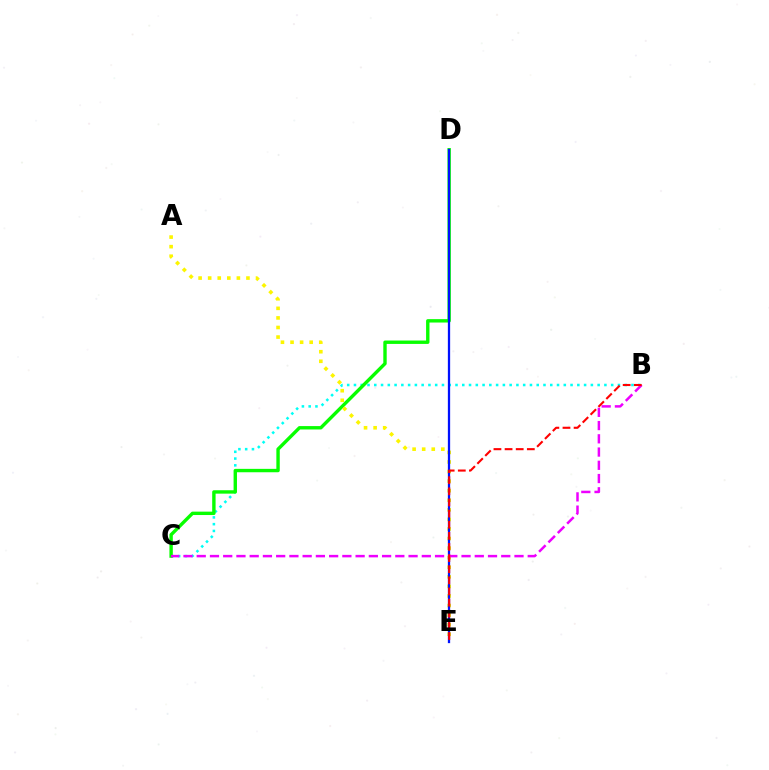{('B', 'C'): [{'color': '#00fff6', 'line_style': 'dotted', 'thickness': 1.84}, {'color': '#ee00ff', 'line_style': 'dashed', 'thickness': 1.8}], ('C', 'D'): [{'color': '#08ff00', 'line_style': 'solid', 'thickness': 2.44}], ('A', 'E'): [{'color': '#fcf500', 'line_style': 'dotted', 'thickness': 2.6}], ('D', 'E'): [{'color': '#0010ff', 'line_style': 'solid', 'thickness': 1.64}], ('B', 'E'): [{'color': '#ff0000', 'line_style': 'dashed', 'thickness': 1.51}]}